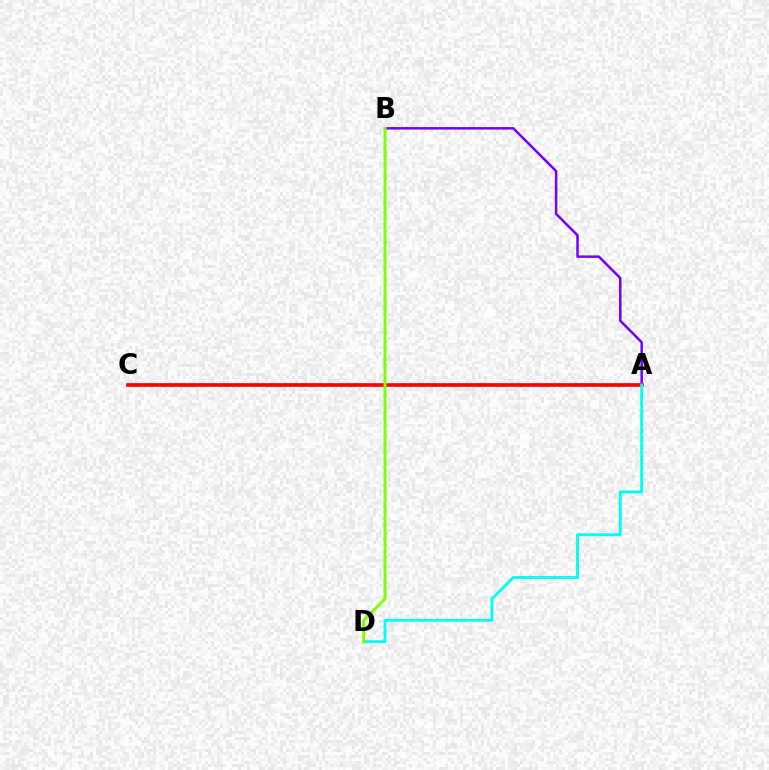{('A', 'B'): [{'color': '#7200ff', 'line_style': 'solid', 'thickness': 1.8}], ('A', 'C'): [{'color': '#ff0000', 'line_style': 'solid', 'thickness': 2.63}], ('A', 'D'): [{'color': '#00fff6', 'line_style': 'solid', 'thickness': 2.08}], ('B', 'D'): [{'color': '#84ff00', 'line_style': 'solid', 'thickness': 2.15}]}